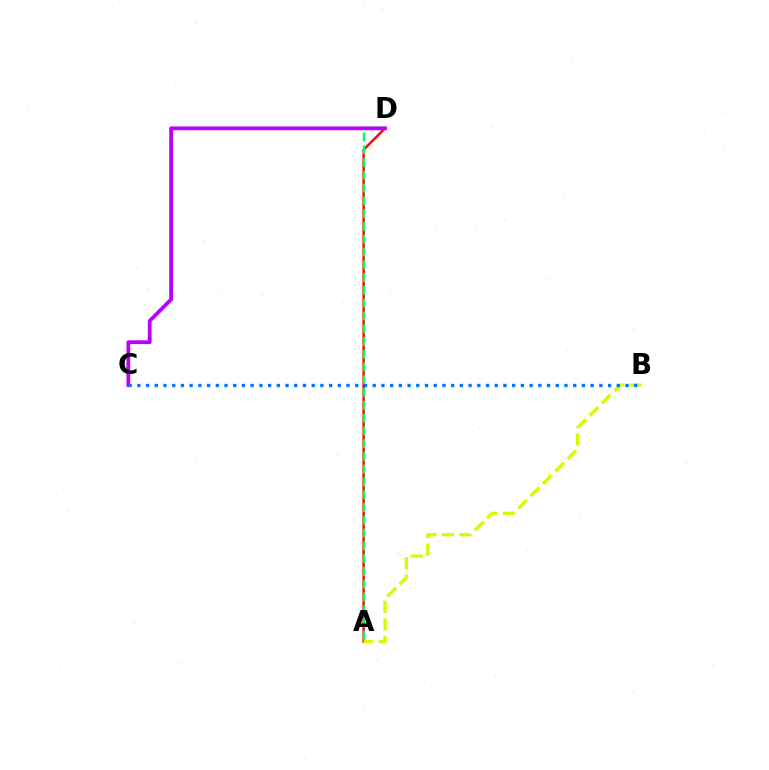{('A', 'D'): [{'color': '#ff0000', 'line_style': 'solid', 'thickness': 1.72}, {'color': '#00ff5c', 'line_style': 'dashed', 'thickness': 1.74}], ('A', 'B'): [{'color': '#d1ff00', 'line_style': 'dashed', 'thickness': 2.38}], ('C', 'D'): [{'color': '#b900ff', 'line_style': 'solid', 'thickness': 2.72}], ('B', 'C'): [{'color': '#0074ff', 'line_style': 'dotted', 'thickness': 2.37}]}